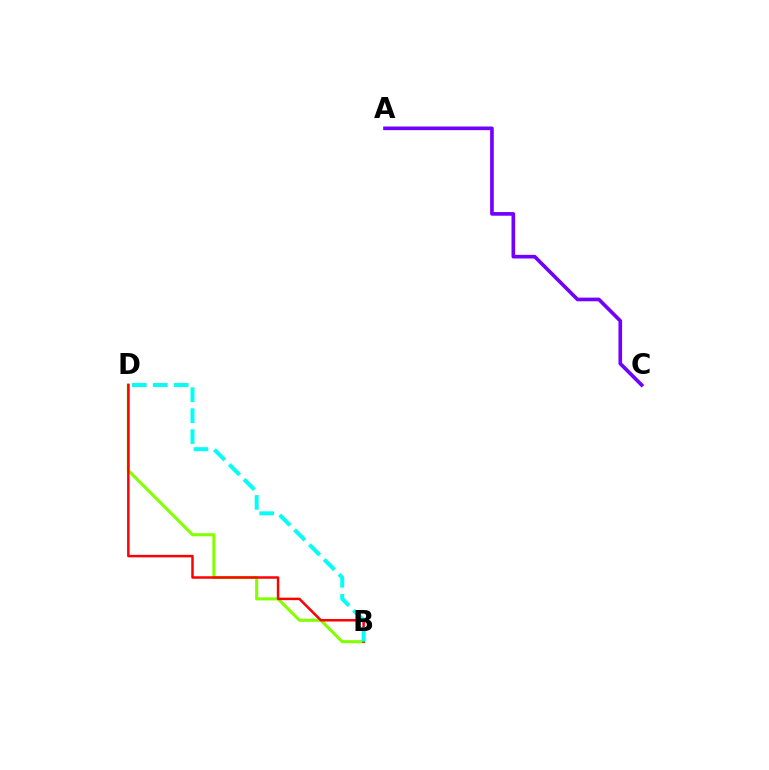{('B', 'D'): [{'color': '#84ff00', 'line_style': 'solid', 'thickness': 2.22}, {'color': '#ff0000', 'line_style': 'solid', 'thickness': 1.79}, {'color': '#00fff6', 'line_style': 'dashed', 'thickness': 2.85}], ('A', 'C'): [{'color': '#7200ff', 'line_style': 'solid', 'thickness': 2.63}]}